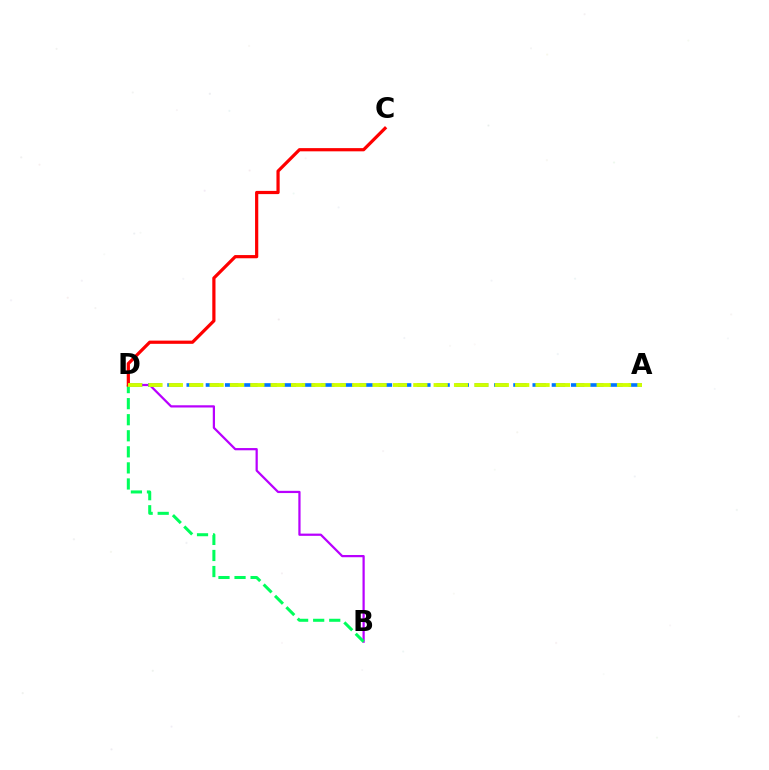{('B', 'D'): [{'color': '#b900ff', 'line_style': 'solid', 'thickness': 1.61}, {'color': '#00ff5c', 'line_style': 'dashed', 'thickness': 2.18}], ('C', 'D'): [{'color': '#ff0000', 'line_style': 'solid', 'thickness': 2.31}], ('A', 'D'): [{'color': '#0074ff', 'line_style': 'dashed', 'thickness': 2.61}, {'color': '#d1ff00', 'line_style': 'dashed', 'thickness': 2.77}]}